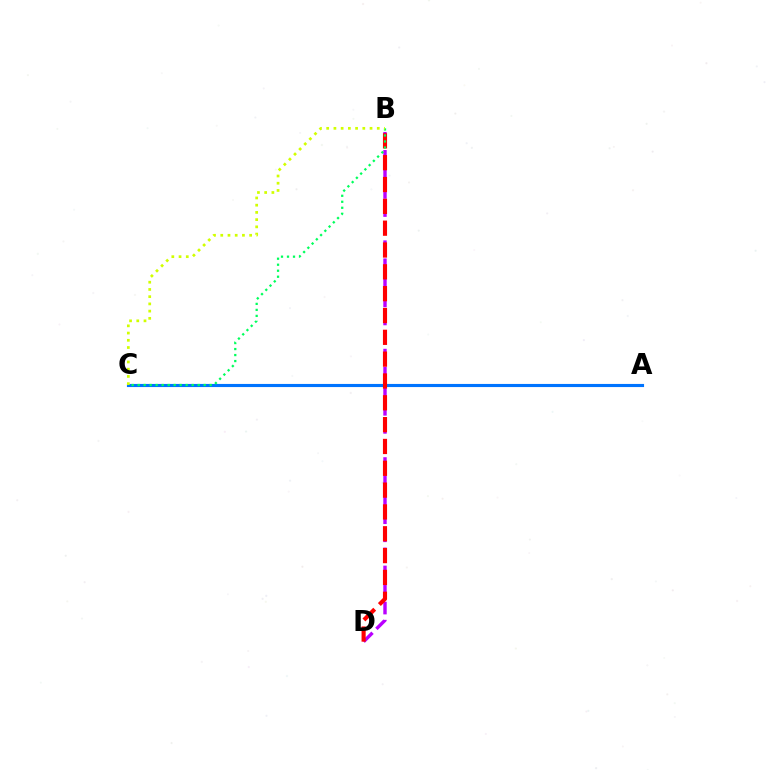{('A', 'C'): [{'color': '#0074ff', 'line_style': 'solid', 'thickness': 2.25}], ('B', 'D'): [{'color': '#b900ff', 'line_style': 'dashed', 'thickness': 2.45}, {'color': '#ff0000', 'line_style': 'dashed', 'thickness': 2.97}], ('B', 'C'): [{'color': '#00ff5c', 'line_style': 'dotted', 'thickness': 1.63}, {'color': '#d1ff00', 'line_style': 'dotted', 'thickness': 1.96}]}